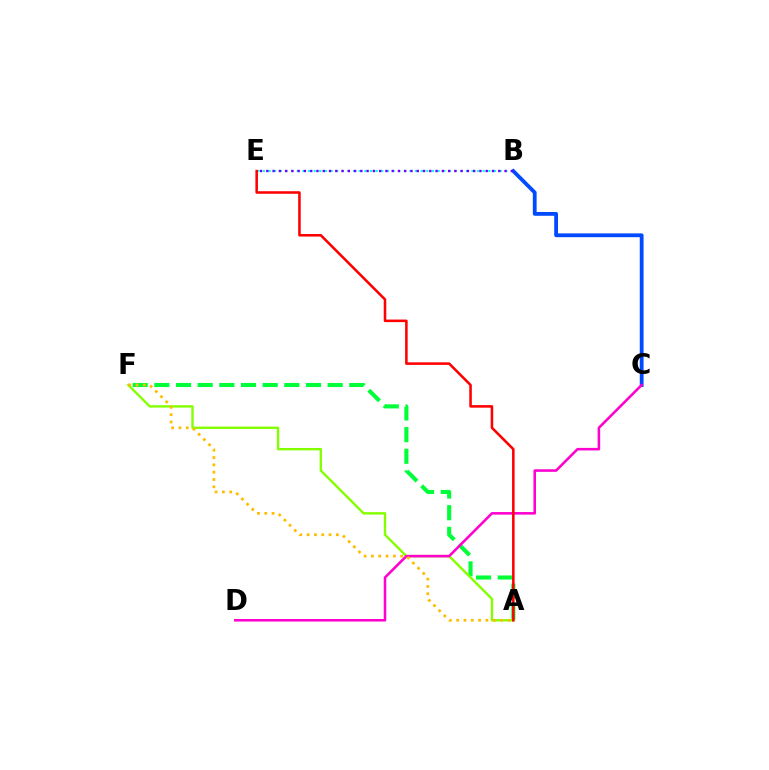{('A', 'F'): [{'color': '#00ff39', 'line_style': 'dashed', 'thickness': 2.94}, {'color': '#84ff00', 'line_style': 'solid', 'thickness': 1.72}, {'color': '#ffbd00', 'line_style': 'dotted', 'thickness': 1.99}], ('B', 'C'): [{'color': '#004bff', 'line_style': 'solid', 'thickness': 2.74}], ('C', 'D'): [{'color': '#ff00cf', 'line_style': 'solid', 'thickness': 1.84}], ('B', 'E'): [{'color': '#00fff6', 'line_style': 'dotted', 'thickness': 1.53}, {'color': '#7200ff', 'line_style': 'dotted', 'thickness': 1.7}], ('A', 'E'): [{'color': '#ff0000', 'line_style': 'solid', 'thickness': 1.84}]}